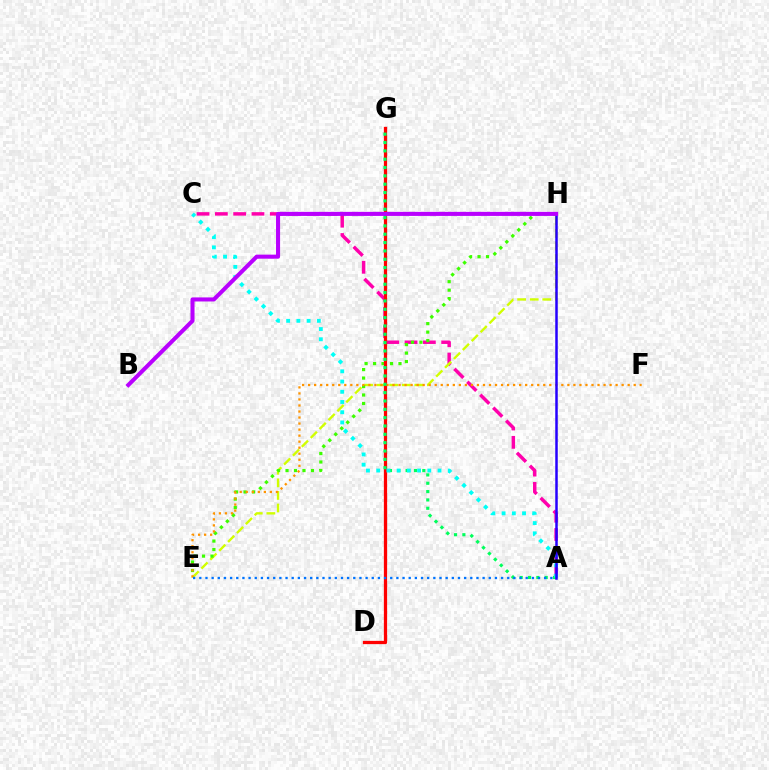{('A', 'C'): [{'color': '#ff00ac', 'line_style': 'dashed', 'thickness': 2.49}, {'color': '#00fff6', 'line_style': 'dotted', 'thickness': 2.78}], ('E', 'H'): [{'color': '#d1ff00', 'line_style': 'dashed', 'thickness': 1.71}, {'color': '#3dff00', 'line_style': 'dotted', 'thickness': 2.3}], ('D', 'G'): [{'color': '#ff0000', 'line_style': 'solid', 'thickness': 2.35}], ('E', 'F'): [{'color': '#ff9400', 'line_style': 'dotted', 'thickness': 1.64}], ('A', 'G'): [{'color': '#00ff5c', 'line_style': 'dotted', 'thickness': 2.27}], ('A', 'H'): [{'color': '#2500ff', 'line_style': 'solid', 'thickness': 1.8}], ('A', 'E'): [{'color': '#0074ff', 'line_style': 'dotted', 'thickness': 1.67}], ('B', 'H'): [{'color': '#b900ff', 'line_style': 'solid', 'thickness': 2.92}]}